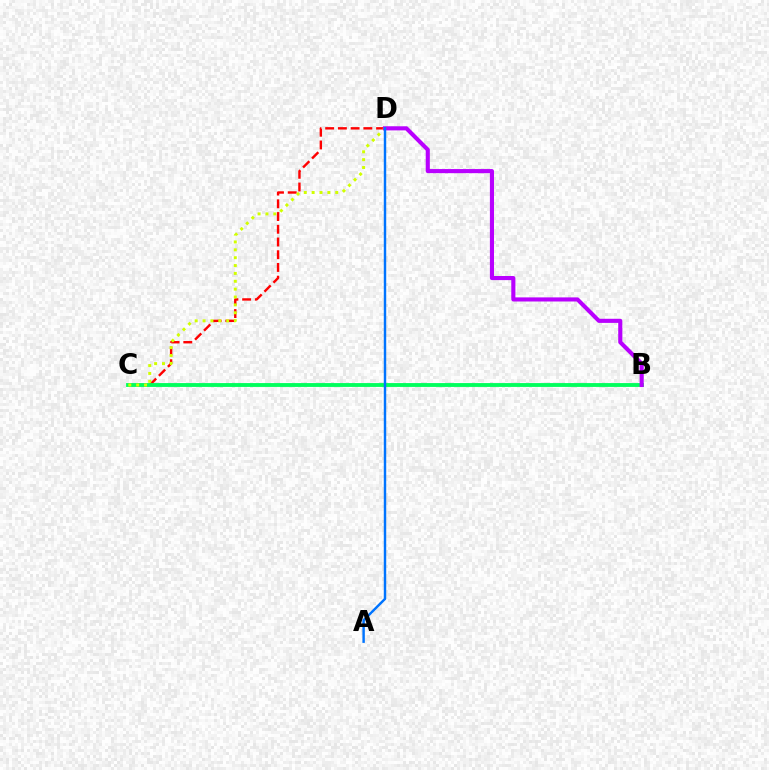{('C', 'D'): [{'color': '#ff0000', 'line_style': 'dashed', 'thickness': 1.73}, {'color': '#d1ff00', 'line_style': 'dotted', 'thickness': 2.14}], ('B', 'C'): [{'color': '#00ff5c', 'line_style': 'solid', 'thickness': 2.77}], ('B', 'D'): [{'color': '#b900ff', 'line_style': 'solid', 'thickness': 2.95}], ('A', 'D'): [{'color': '#0074ff', 'line_style': 'solid', 'thickness': 1.75}]}